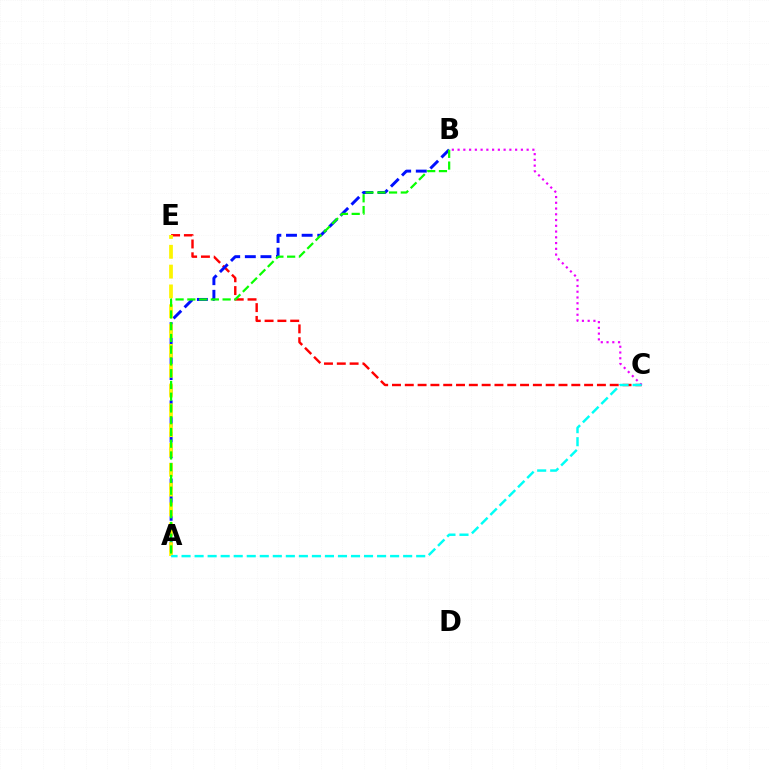{('C', 'E'): [{'color': '#ff0000', 'line_style': 'dashed', 'thickness': 1.74}], ('B', 'C'): [{'color': '#ee00ff', 'line_style': 'dotted', 'thickness': 1.56}], ('A', 'B'): [{'color': '#0010ff', 'line_style': 'dashed', 'thickness': 2.12}, {'color': '#08ff00', 'line_style': 'dashed', 'thickness': 1.6}], ('A', 'E'): [{'color': '#fcf500', 'line_style': 'dashed', 'thickness': 2.69}], ('A', 'C'): [{'color': '#00fff6', 'line_style': 'dashed', 'thickness': 1.77}]}